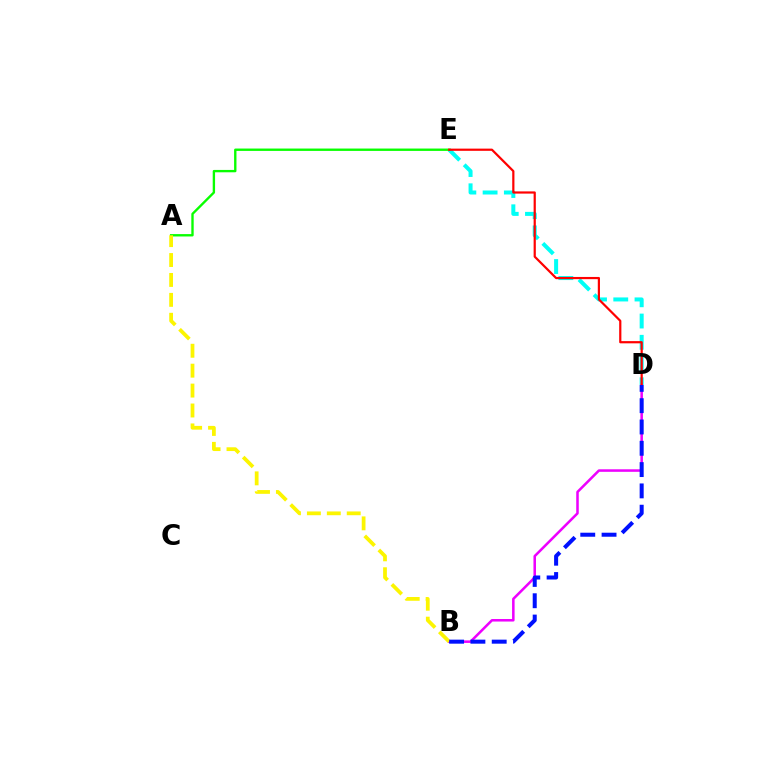{('D', 'E'): [{'color': '#00fff6', 'line_style': 'dashed', 'thickness': 2.89}, {'color': '#ff0000', 'line_style': 'solid', 'thickness': 1.59}], ('A', 'E'): [{'color': '#08ff00', 'line_style': 'solid', 'thickness': 1.7}], ('B', 'D'): [{'color': '#ee00ff', 'line_style': 'solid', 'thickness': 1.83}, {'color': '#0010ff', 'line_style': 'dashed', 'thickness': 2.89}], ('A', 'B'): [{'color': '#fcf500', 'line_style': 'dashed', 'thickness': 2.71}]}